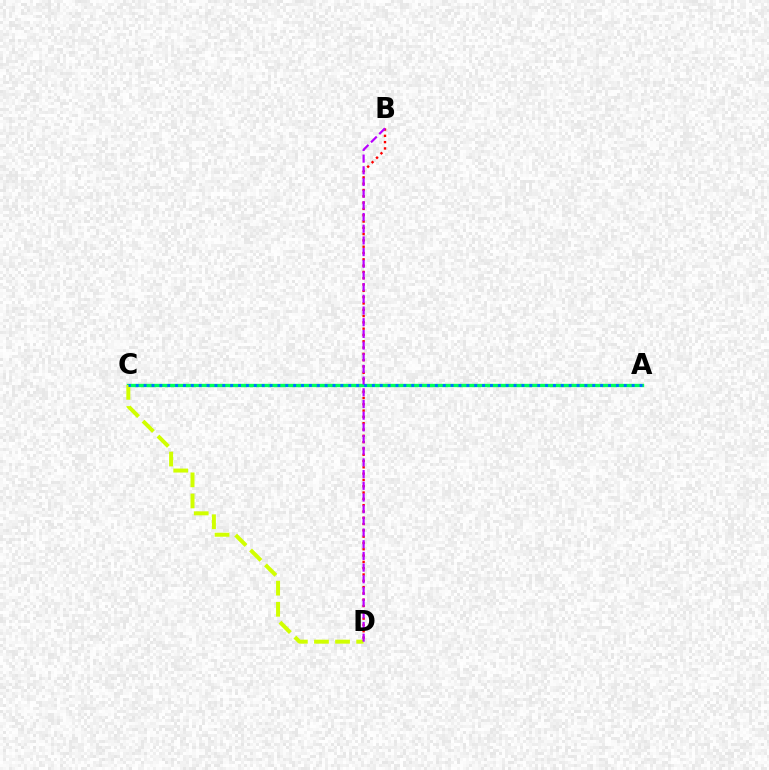{('B', 'D'): [{'color': '#ff0000', 'line_style': 'dotted', 'thickness': 1.71}, {'color': '#b900ff', 'line_style': 'dashed', 'thickness': 1.59}], ('A', 'C'): [{'color': '#00ff5c', 'line_style': 'solid', 'thickness': 2.41}, {'color': '#0074ff', 'line_style': 'dotted', 'thickness': 2.14}], ('C', 'D'): [{'color': '#d1ff00', 'line_style': 'dashed', 'thickness': 2.87}]}